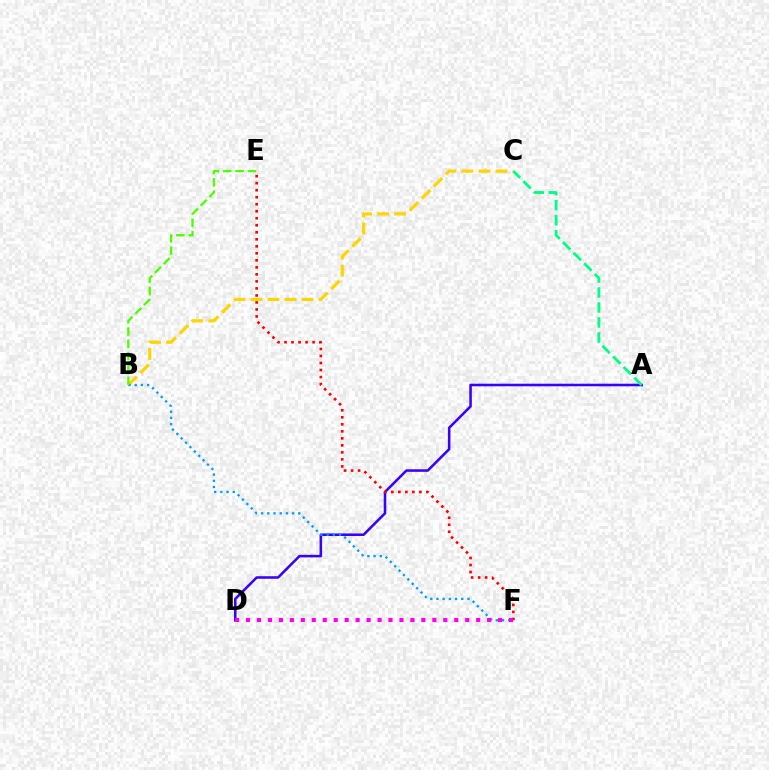{('A', 'D'): [{'color': '#3700ff', 'line_style': 'solid', 'thickness': 1.84}], ('E', 'F'): [{'color': '#ff0000', 'line_style': 'dotted', 'thickness': 1.91}], ('B', 'C'): [{'color': '#ffd500', 'line_style': 'dashed', 'thickness': 2.31}], ('B', 'F'): [{'color': '#009eff', 'line_style': 'dotted', 'thickness': 1.68}], ('B', 'E'): [{'color': '#4fff00', 'line_style': 'dashed', 'thickness': 1.67}], ('D', 'F'): [{'color': '#ff00ed', 'line_style': 'dotted', 'thickness': 2.98}], ('A', 'C'): [{'color': '#00ff86', 'line_style': 'dashed', 'thickness': 2.04}]}